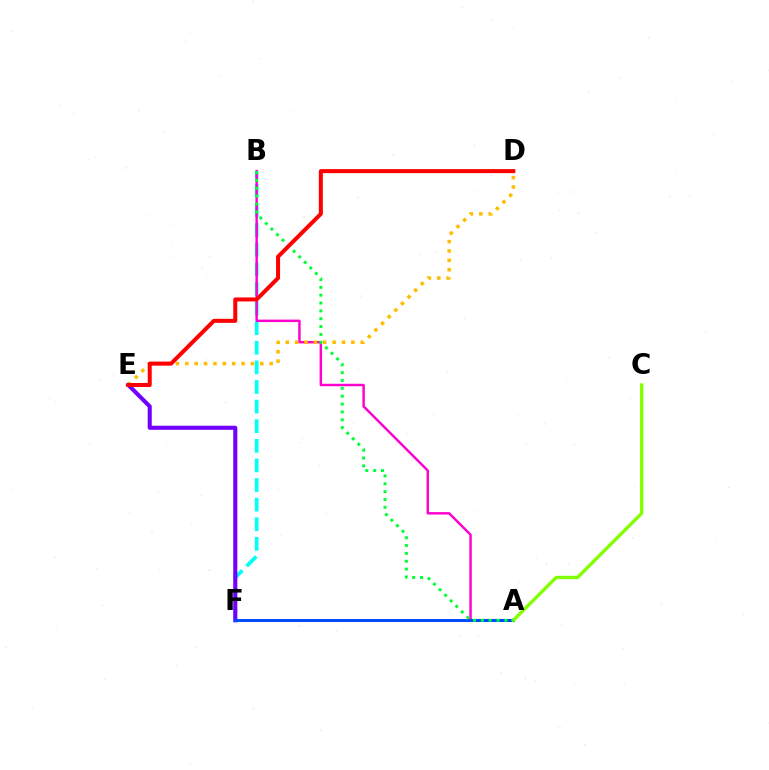{('B', 'F'): [{'color': '#00fff6', 'line_style': 'dashed', 'thickness': 2.66}], ('E', 'F'): [{'color': '#7200ff', 'line_style': 'solid', 'thickness': 2.94}], ('A', 'B'): [{'color': '#ff00cf', 'line_style': 'solid', 'thickness': 1.77}, {'color': '#00ff39', 'line_style': 'dotted', 'thickness': 2.13}], ('A', 'F'): [{'color': '#004bff', 'line_style': 'solid', 'thickness': 2.18}], ('D', 'E'): [{'color': '#ffbd00', 'line_style': 'dotted', 'thickness': 2.55}, {'color': '#ff0000', 'line_style': 'solid', 'thickness': 2.89}], ('A', 'C'): [{'color': '#84ff00', 'line_style': 'solid', 'thickness': 2.42}]}